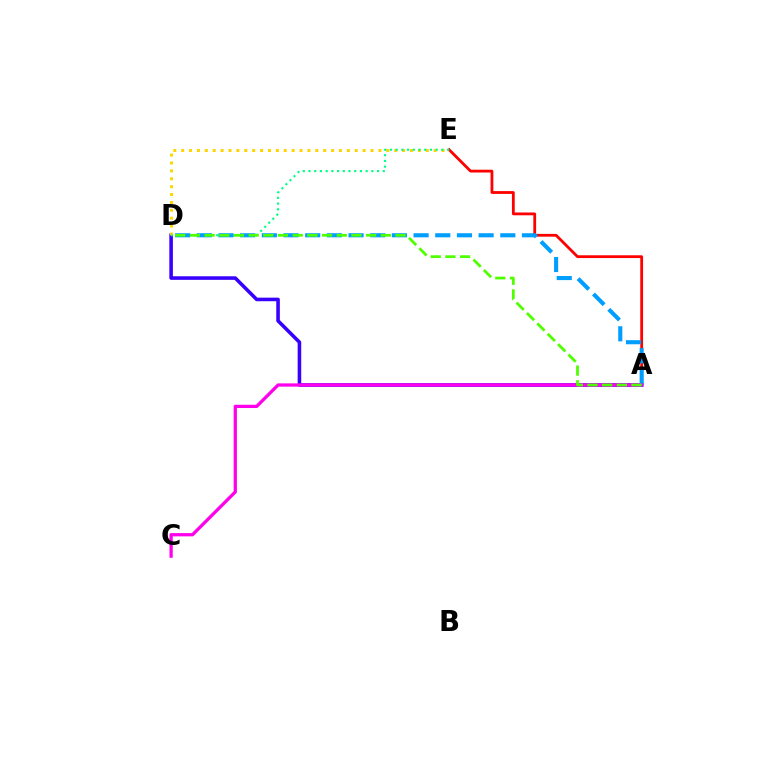{('A', 'E'): [{'color': '#ff0000', 'line_style': 'solid', 'thickness': 2.01}], ('A', 'D'): [{'color': '#3700ff', 'line_style': 'solid', 'thickness': 2.57}, {'color': '#009eff', 'line_style': 'dashed', 'thickness': 2.94}, {'color': '#4fff00', 'line_style': 'dashed', 'thickness': 2.0}], ('D', 'E'): [{'color': '#ffd500', 'line_style': 'dotted', 'thickness': 2.14}, {'color': '#00ff86', 'line_style': 'dotted', 'thickness': 1.55}], ('A', 'C'): [{'color': '#ff00ed', 'line_style': 'solid', 'thickness': 2.35}]}